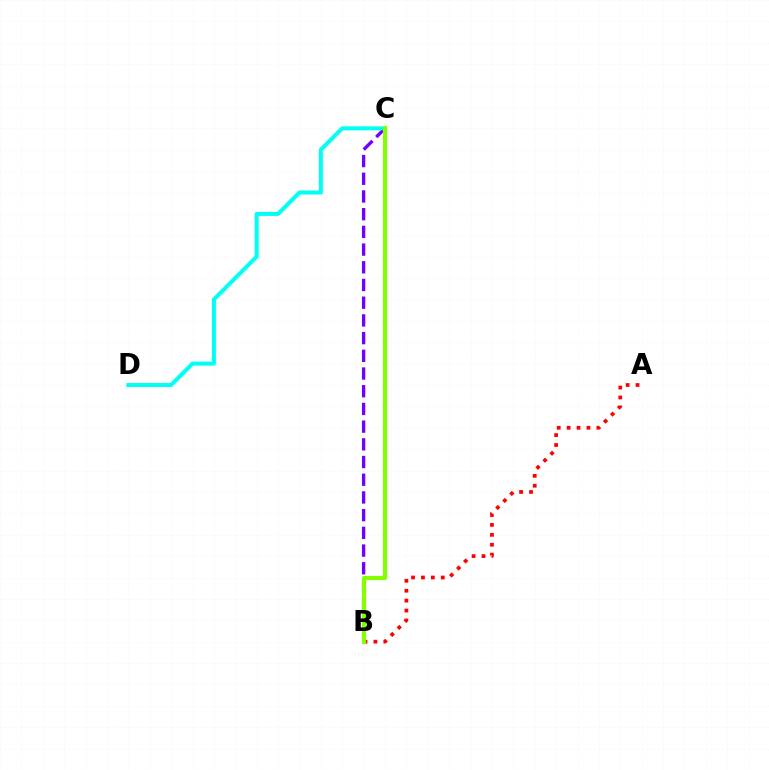{('B', 'C'): [{'color': '#7200ff', 'line_style': 'dashed', 'thickness': 2.41}, {'color': '#84ff00', 'line_style': 'solid', 'thickness': 2.98}], ('A', 'B'): [{'color': '#ff0000', 'line_style': 'dotted', 'thickness': 2.69}], ('C', 'D'): [{'color': '#00fff6', 'line_style': 'solid', 'thickness': 2.91}]}